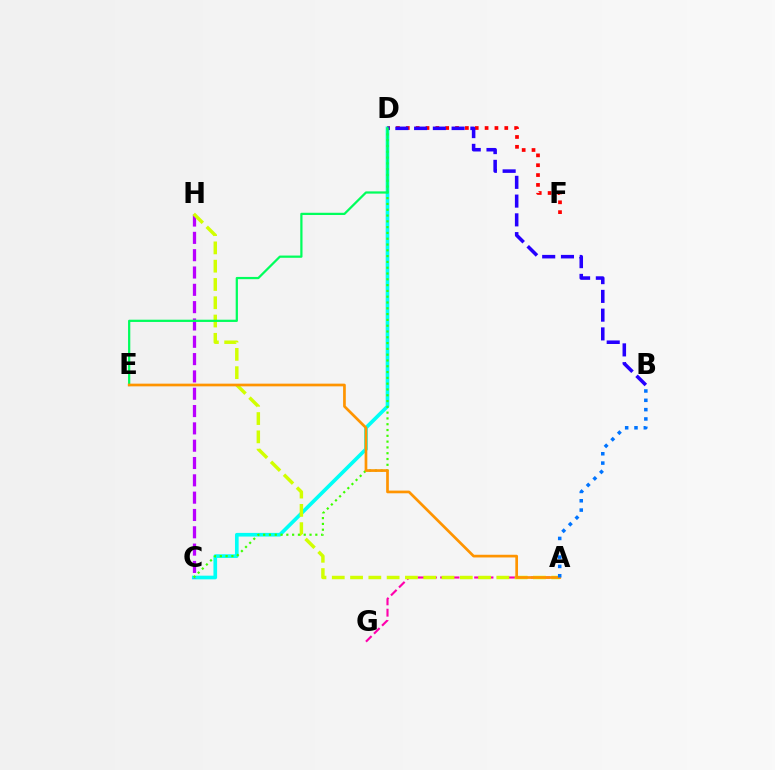{('D', 'F'): [{'color': '#ff0000', 'line_style': 'dotted', 'thickness': 2.68}], ('C', 'D'): [{'color': '#00fff6', 'line_style': 'solid', 'thickness': 2.63}, {'color': '#3dff00', 'line_style': 'dotted', 'thickness': 1.58}], ('C', 'H'): [{'color': '#b900ff', 'line_style': 'dashed', 'thickness': 2.35}], ('B', 'D'): [{'color': '#2500ff', 'line_style': 'dashed', 'thickness': 2.55}], ('A', 'G'): [{'color': '#ff00ac', 'line_style': 'dashed', 'thickness': 1.54}], ('A', 'H'): [{'color': '#d1ff00', 'line_style': 'dashed', 'thickness': 2.48}], ('D', 'E'): [{'color': '#00ff5c', 'line_style': 'solid', 'thickness': 1.61}], ('A', 'E'): [{'color': '#ff9400', 'line_style': 'solid', 'thickness': 1.94}], ('A', 'B'): [{'color': '#0074ff', 'line_style': 'dotted', 'thickness': 2.53}]}